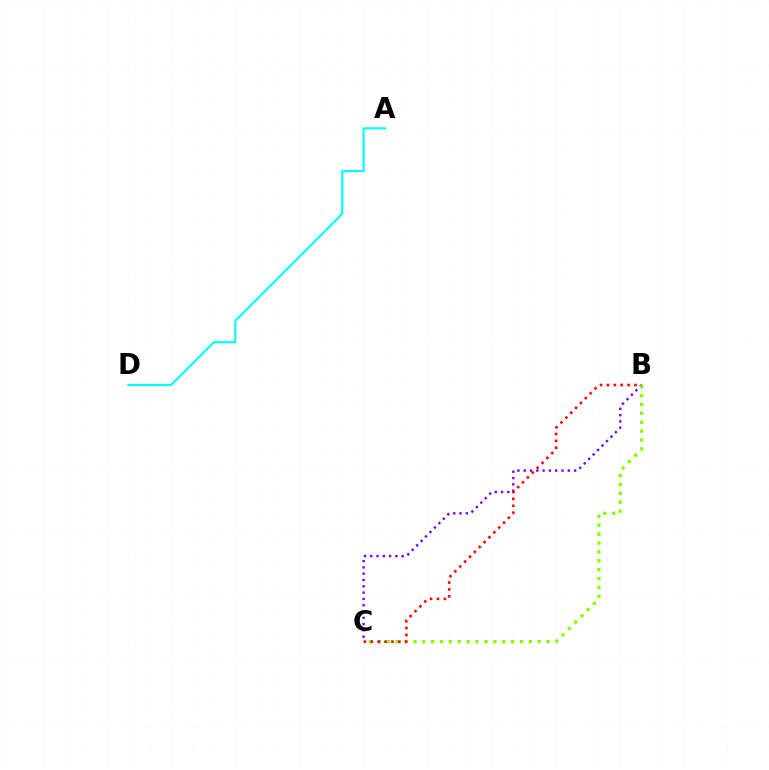{('B', 'C'): [{'color': '#7200ff', 'line_style': 'dotted', 'thickness': 1.71}, {'color': '#84ff00', 'line_style': 'dotted', 'thickness': 2.41}, {'color': '#ff0000', 'line_style': 'dotted', 'thickness': 1.87}], ('A', 'D'): [{'color': '#00fff6', 'line_style': 'solid', 'thickness': 1.54}]}